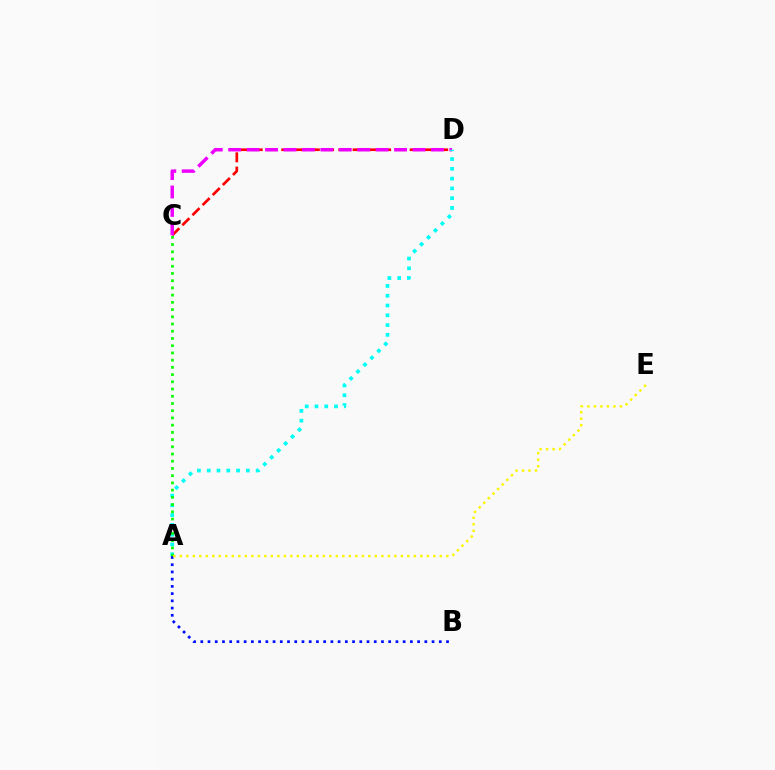{('C', 'D'): [{'color': '#ff0000', 'line_style': 'dashed', 'thickness': 1.94}, {'color': '#ee00ff', 'line_style': 'dashed', 'thickness': 2.5}], ('A', 'D'): [{'color': '#00fff6', 'line_style': 'dotted', 'thickness': 2.66}], ('A', 'C'): [{'color': '#08ff00', 'line_style': 'dotted', 'thickness': 1.96}], ('A', 'B'): [{'color': '#0010ff', 'line_style': 'dotted', 'thickness': 1.96}], ('A', 'E'): [{'color': '#fcf500', 'line_style': 'dotted', 'thickness': 1.77}]}